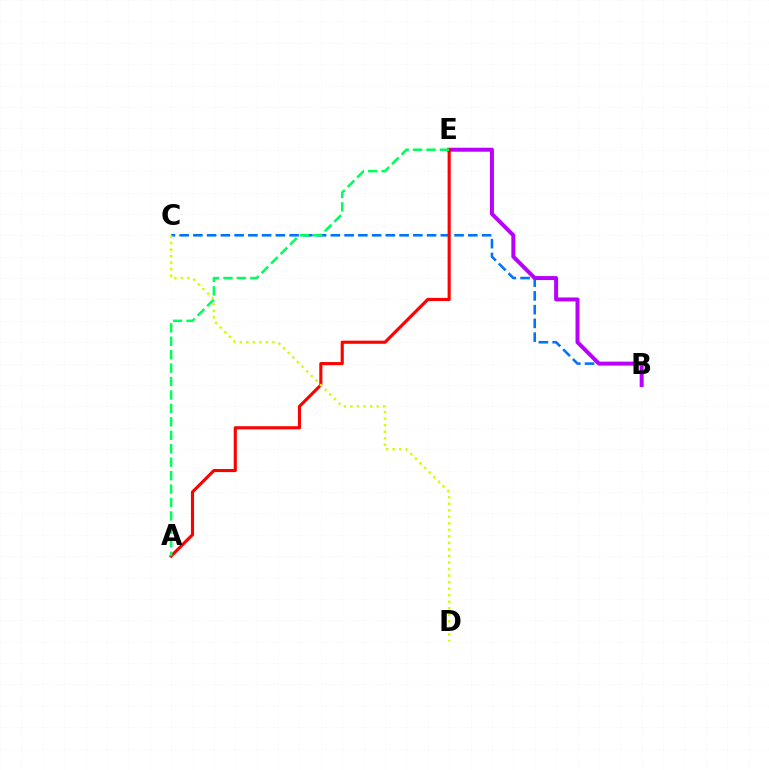{('B', 'C'): [{'color': '#0074ff', 'line_style': 'dashed', 'thickness': 1.87}], ('B', 'E'): [{'color': '#b900ff', 'line_style': 'solid', 'thickness': 2.86}], ('A', 'E'): [{'color': '#ff0000', 'line_style': 'solid', 'thickness': 2.24}, {'color': '#00ff5c', 'line_style': 'dashed', 'thickness': 1.83}], ('C', 'D'): [{'color': '#d1ff00', 'line_style': 'dotted', 'thickness': 1.78}]}